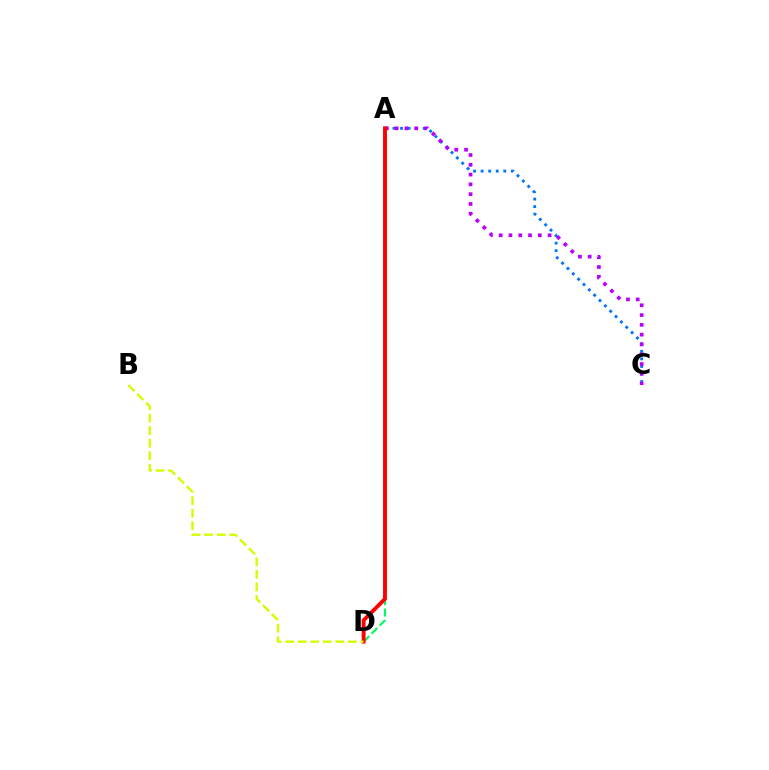{('A', 'C'): [{'color': '#0074ff', 'line_style': 'dotted', 'thickness': 2.05}, {'color': '#b900ff', 'line_style': 'dotted', 'thickness': 2.66}], ('A', 'D'): [{'color': '#00ff5c', 'line_style': 'dashed', 'thickness': 1.54}, {'color': '#ff0000', 'line_style': 'solid', 'thickness': 2.8}], ('B', 'D'): [{'color': '#d1ff00', 'line_style': 'dashed', 'thickness': 1.7}]}